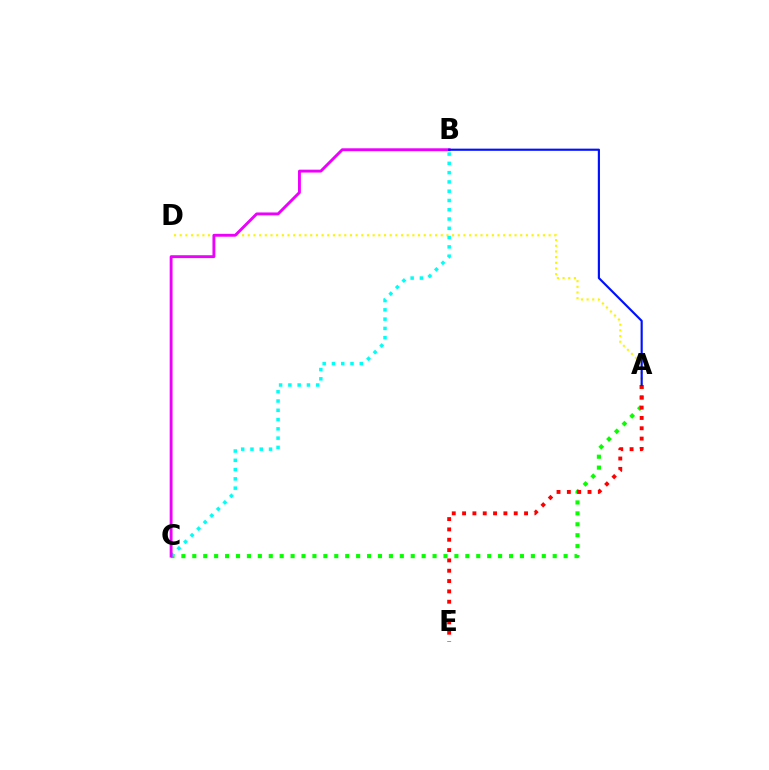{('A', 'D'): [{'color': '#fcf500', 'line_style': 'dotted', 'thickness': 1.54}], ('A', 'C'): [{'color': '#08ff00', 'line_style': 'dotted', 'thickness': 2.97}], ('B', 'C'): [{'color': '#00fff6', 'line_style': 'dotted', 'thickness': 2.52}, {'color': '#ee00ff', 'line_style': 'solid', 'thickness': 2.07}], ('A', 'E'): [{'color': '#ff0000', 'line_style': 'dotted', 'thickness': 2.81}], ('A', 'B'): [{'color': '#0010ff', 'line_style': 'solid', 'thickness': 1.55}]}